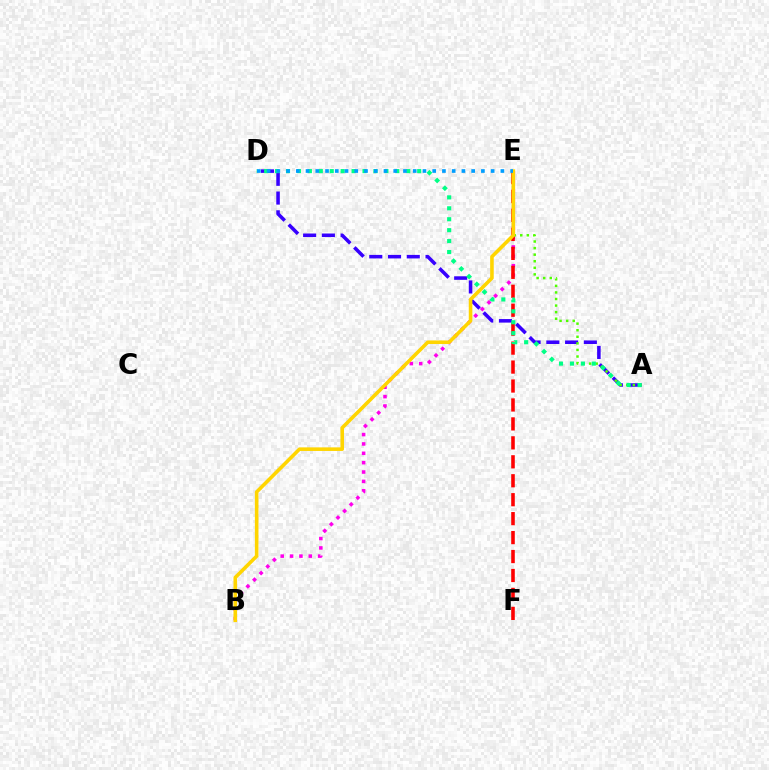{('A', 'D'): [{'color': '#3700ff', 'line_style': 'dashed', 'thickness': 2.55}, {'color': '#00ff86', 'line_style': 'dotted', 'thickness': 2.97}], ('B', 'E'): [{'color': '#ff00ed', 'line_style': 'dotted', 'thickness': 2.54}, {'color': '#ffd500', 'line_style': 'solid', 'thickness': 2.59}], ('E', 'F'): [{'color': '#ff0000', 'line_style': 'dashed', 'thickness': 2.57}], ('A', 'E'): [{'color': '#4fff00', 'line_style': 'dotted', 'thickness': 1.79}], ('D', 'E'): [{'color': '#009eff', 'line_style': 'dotted', 'thickness': 2.65}]}